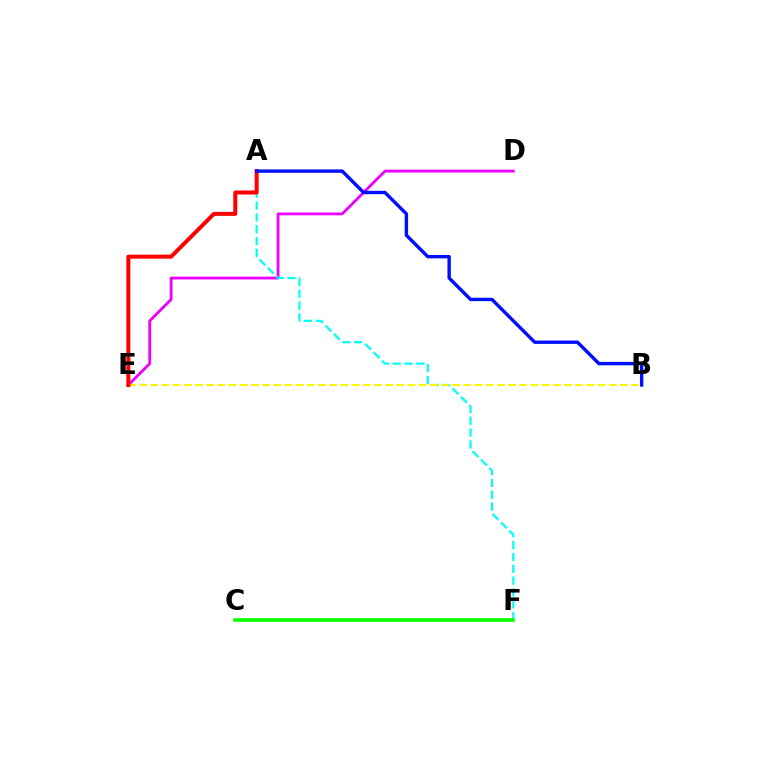{('D', 'E'): [{'color': '#ee00ff', 'line_style': 'solid', 'thickness': 2.03}], ('A', 'F'): [{'color': '#00fff6', 'line_style': 'dashed', 'thickness': 1.61}], ('B', 'E'): [{'color': '#fcf500', 'line_style': 'dashed', 'thickness': 1.52}], ('A', 'E'): [{'color': '#ff0000', 'line_style': 'solid', 'thickness': 2.88}], ('C', 'F'): [{'color': '#08ff00', 'line_style': 'solid', 'thickness': 2.58}], ('A', 'B'): [{'color': '#0010ff', 'line_style': 'solid', 'thickness': 2.45}]}